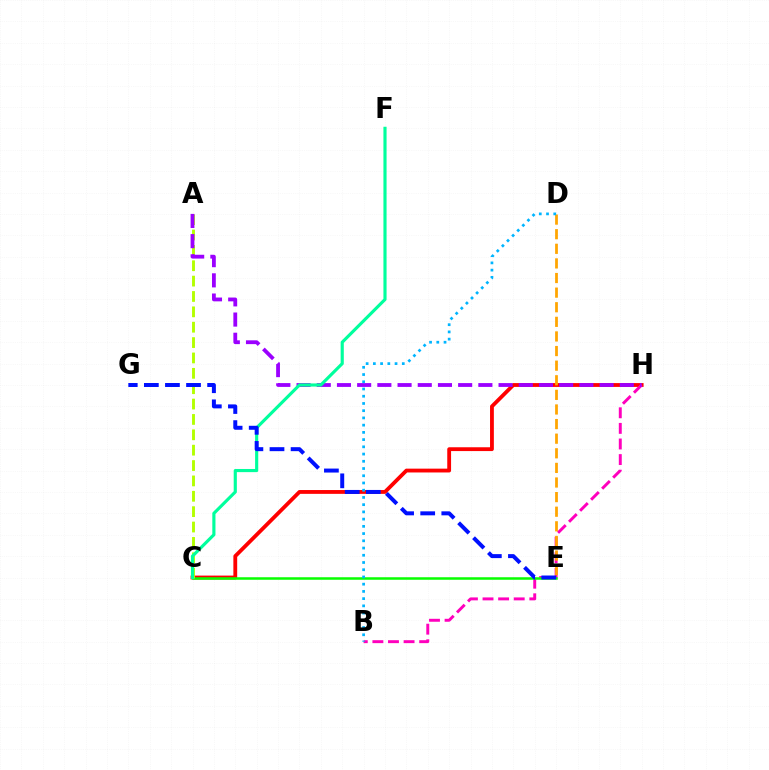{('C', 'H'): [{'color': '#ff0000', 'line_style': 'solid', 'thickness': 2.75}], ('B', 'H'): [{'color': '#ff00bd', 'line_style': 'dashed', 'thickness': 2.12}], ('C', 'E'): [{'color': '#08ff00', 'line_style': 'solid', 'thickness': 1.81}], ('A', 'C'): [{'color': '#b3ff00', 'line_style': 'dashed', 'thickness': 2.09}], ('A', 'H'): [{'color': '#9b00ff', 'line_style': 'dashed', 'thickness': 2.74}], ('C', 'F'): [{'color': '#00ff9d', 'line_style': 'solid', 'thickness': 2.27}], ('E', 'G'): [{'color': '#0010ff', 'line_style': 'dashed', 'thickness': 2.87}], ('D', 'E'): [{'color': '#ffa500', 'line_style': 'dashed', 'thickness': 1.98}], ('B', 'D'): [{'color': '#00b5ff', 'line_style': 'dotted', 'thickness': 1.96}]}